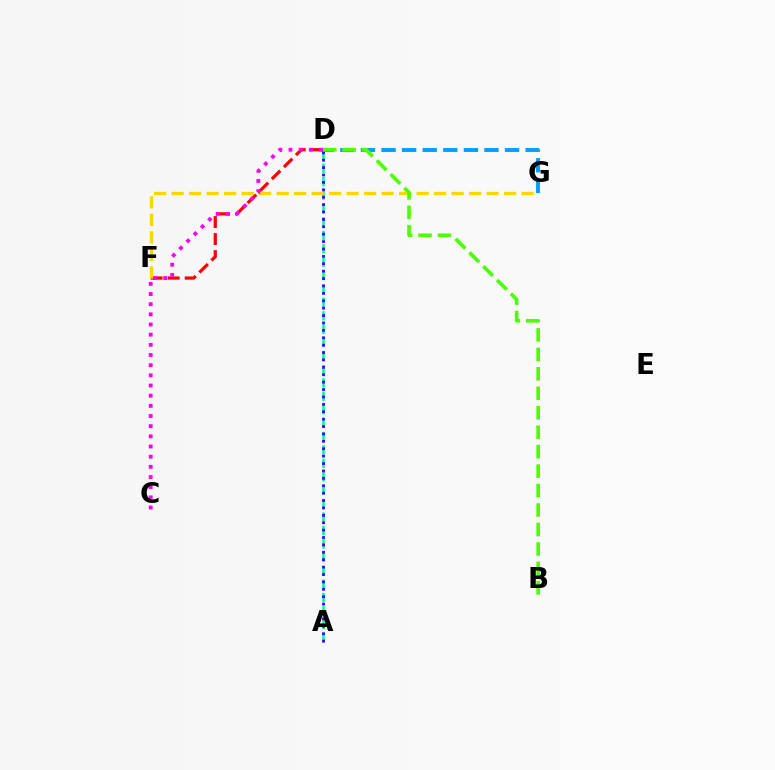{('D', 'G'): [{'color': '#009eff', 'line_style': 'dashed', 'thickness': 2.8}], ('A', 'D'): [{'color': '#00ff86', 'line_style': 'dashed', 'thickness': 1.82}, {'color': '#3700ff', 'line_style': 'dotted', 'thickness': 2.01}], ('D', 'F'): [{'color': '#ff0000', 'line_style': 'dashed', 'thickness': 2.31}], ('F', 'G'): [{'color': '#ffd500', 'line_style': 'dashed', 'thickness': 2.38}], ('C', 'D'): [{'color': '#ff00ed', 'line_style': 'dotted', 'thickness': 2.76}], ('B', 'D'): [{'color': '#4fff00', 'line_style': 'dashed', 'thickness': 2.64}]}